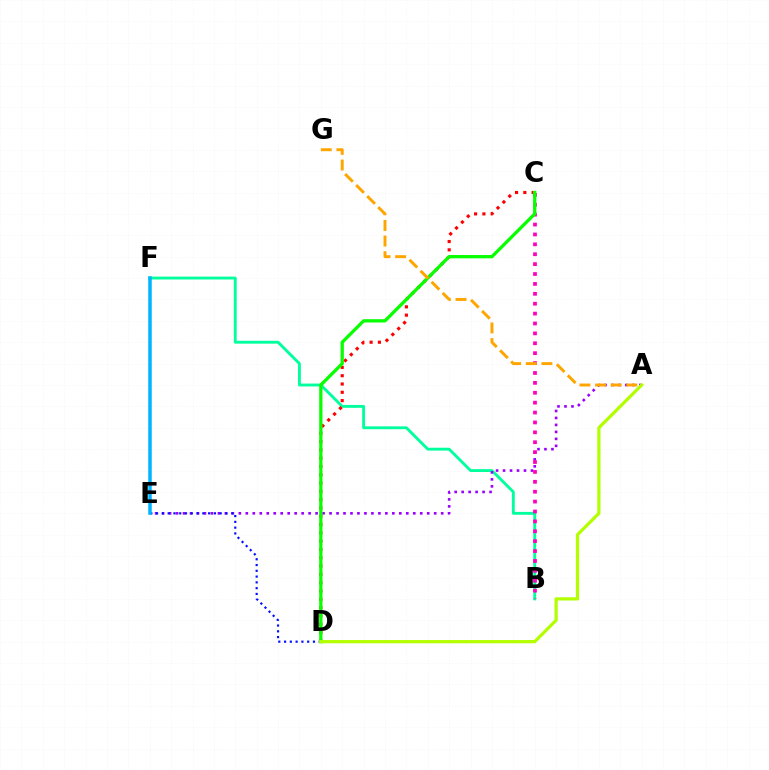{('B', 'F'): [{'color': '#00ff9d', 'line_style': 'solid', 'thickness': 2.06}], ('C', 'D'): [{'color': '#ff0000', 'line_style': 'dotted', 'thickness': 2.26}, {'color': '#08ff00', 'line_style': 'solid', 'thickness': 2.36}], ('A', 'E'): [{'color': '#9b00ff', 'line_style': 'dotted', 'thickness': 1.9}], ('D', 'E'): [{'color': '#0010ff', 'line_style': 'dotted', 'thickness': 1.57}], ('B', 'C'): [{'color': '#ff00bd', 'line_style': 'dotted', 'thickness': 2.69}], ('E', 'F'): [{'color': '#00b5ff', 'line_style': 'solid', 'thickness': 2.52}], ('A', 'G'): [{'color': '#ffa500', 'line_style': 'dashed', 'thickness': 2.12}], ('A', 'D'): [{'color': '#b3ff00', 'line_style': 'solid', 'thickness': 2.31}]}